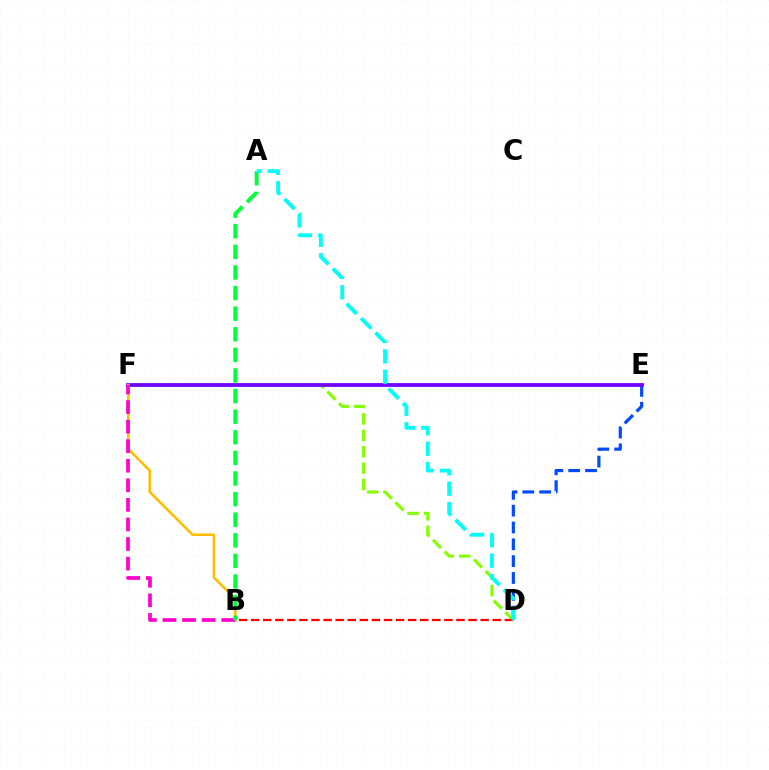{('D', 'E'): [{'color': '#004bff', 'line_style': 'dashed', 'thickness': 2.29}], ('D', 'F'): [{'color': '#84ff00', 'line_style': 'dashed', 'thickness': 2.23}], ('E', 'F'): [{'color': '#7200ff', 'line_style': 'solid', 'thickness': 2.72}], ('B', 'D'): [{'color': '#ff0000', 'line_style': 'dashed', 'thickness': 1.64}], ('B', 'F'): [{'color': '#ffbd00', 'line_style': 'solid', 'thickness': 1.84}, {'color': '#ff00cf', 'line_style': 'dashed', 'thickness': 2.66}], ('A', 'B'): [{'color': '#00ff39', 'line_style': 'dashed', 'thickness': 2.8}], ('A', 'D'): [{'color': '#00fff6', 'line_style': 'dashed', 'thickness': 2.78}]}